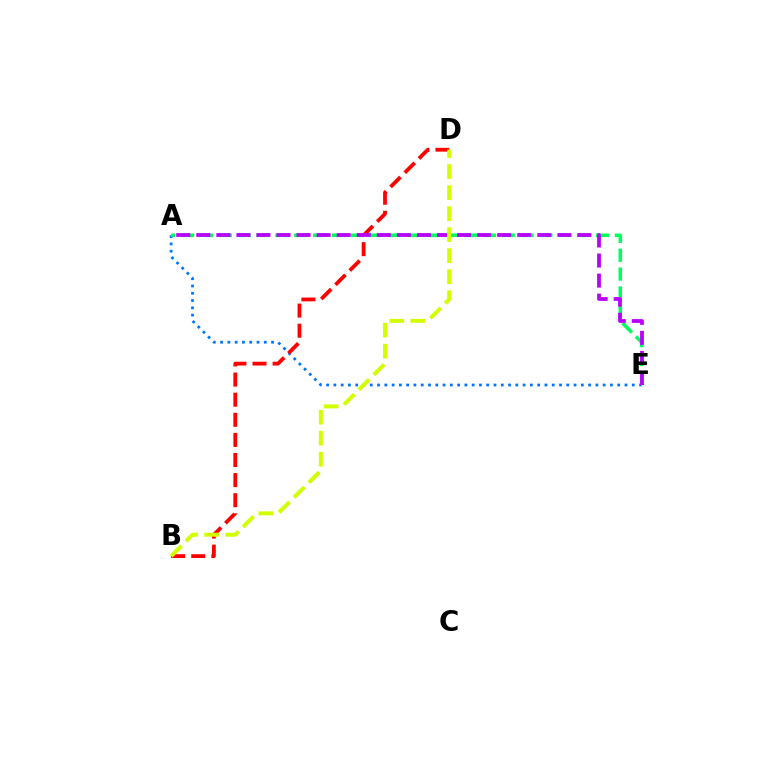{('A', 'E'): [{'color': '#0074ff', 'line_style': 'dotted', 'thickness': 1.98}, {'color': '#00ff5c', 'line_style': 'dashed', 'thickness': 2.56}, {'color': '#b900ff', 'line_style': 'dashed', 'thickness': 2.72}], ('B', 'D'): [{'color': '#ff0000', 'line_style': 'dashed', 'thickness': 2.73}, {'color': '#d1ff00', 'line_style': 'dashed', 'thickness': 2.86}]}